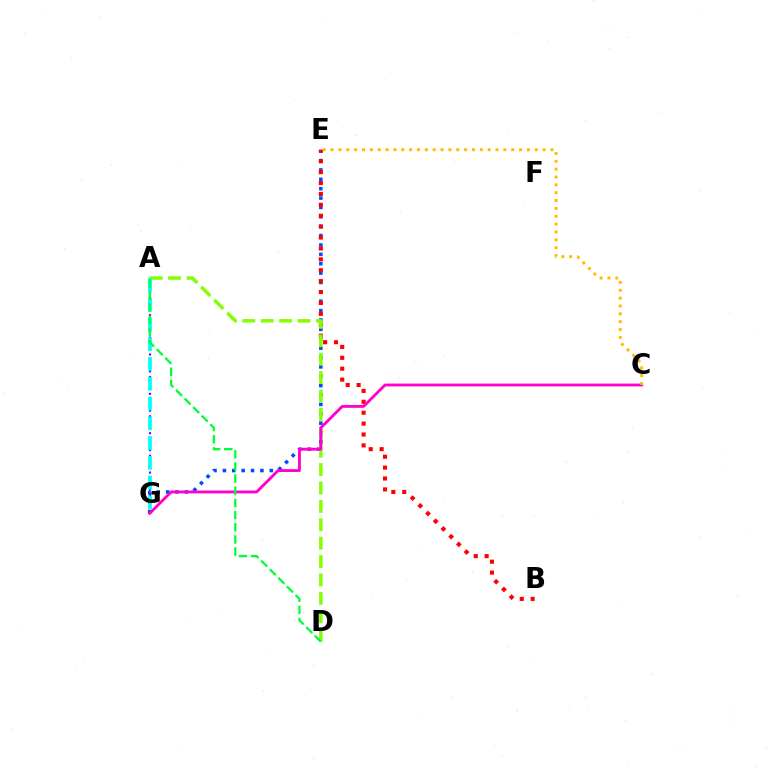{('E', 'G'): [{'color': '#004bff', 'line_style': 'dotted', 'thickness': 2.55}], ('B', 'E'): [{'color': '#ff0000', 'line_style': 'dotted', 'thickness': 2.96}], ('A', 'D'): [{'color': '#84ff00', 'line_style': 'dashed', 'thickness': 2.5}, {'color': '#00ff39', 'line_style': 'dashed', 'thickness': 1.65}], ('A', 'G'): [{'color': '#7200ff', 'line_style': 'dotted', 'thickness': 1.53}, {'color': '#00fff6', 'line_style': 'dashed', 'thickness': 2.69}], ('C', 'G'): [{'color': '#ff00cf', 'line_style': 'solid', 'thickness': 2.06}], ('C', 'E'): [{'color': '#ffbd00', 'line_style': 'dotted', 'thickness': 2.13}]}